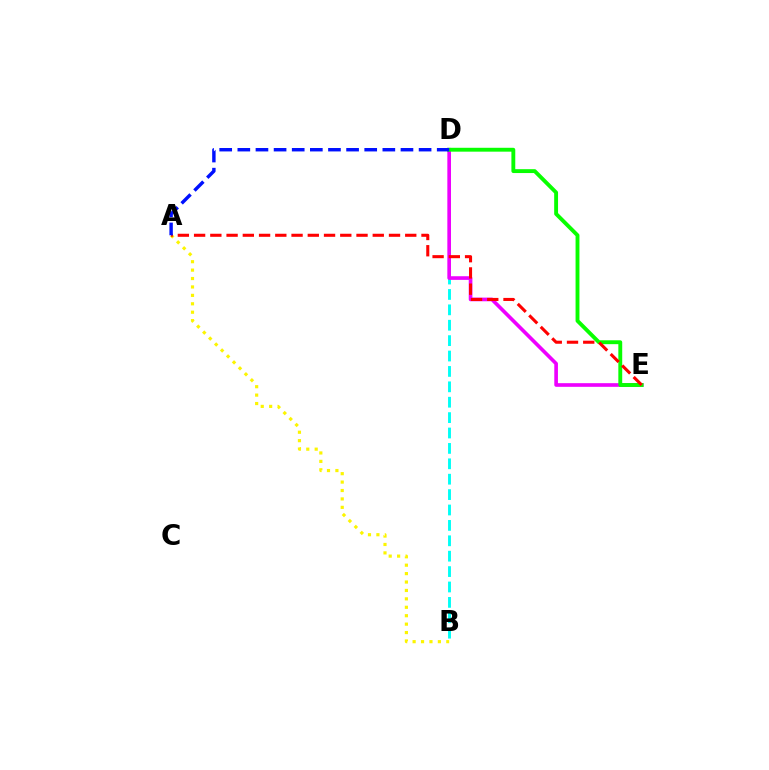{('A', 'B'): [{'color': '#fcf500', 'line_style': 'dotted', 'thickness': 2.29}], ('B', 'D'): [{'color': '#00fff6', 'line_style': 'dashed', 'thickness': 2.09}], ('D', 'E'): [{'color': '#ee00ff', 'line_style': 'solid', 'thickness': 2.63}, {'color': '#08ff00', 'line_style': 'solid', 'thickness': 2.79}], ('A', 'E'): [{'color': '#ff0000', 'line_style': 'dashed', 'thickness': 2.21}], ('A', 'D'): [{'color': '#0010ff', 'line_style': 'dashed', 'thickness': 2.46}]}